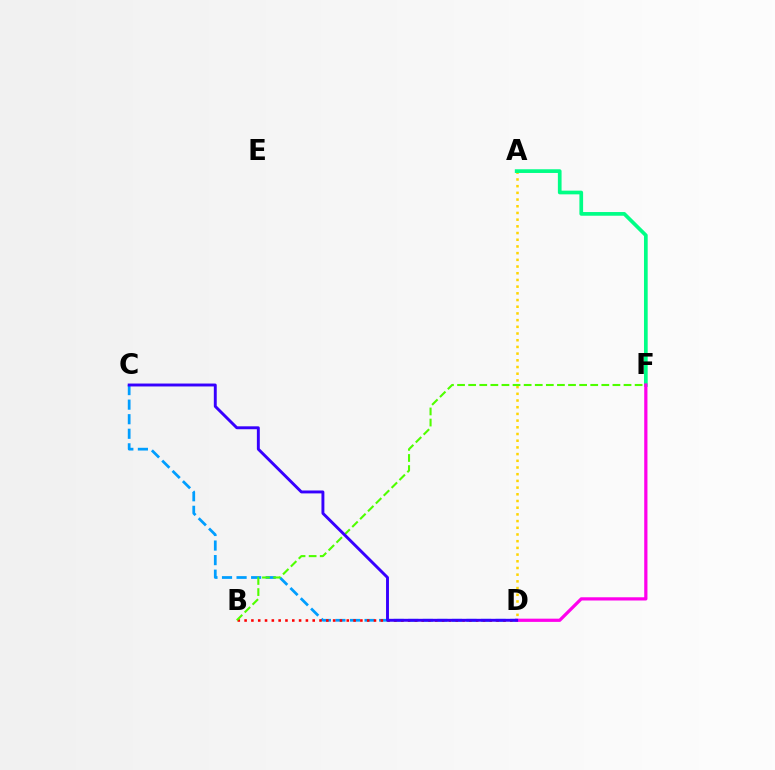{('A', 'D'): [{'color': '#ffd500', 'line_style': 'dotted', 'thickness': 1.82}], ('C', 'D'): [{'color': '#009eff', 'line_style': 'dashed', 'thickness': 1.98}, {'color': '#3700ff', 'line_style': 'solid', 'thickness': 2.1}], ('B', 'D'): [{'color': '#ff0000', 'line_style': 'dotted', 'thickness': 1.85}], ('A', 'F'): [{'color': '#00ff86', 'line_style': 'solid', 'thickness': 2.66}], ('B', 'F'): [{'color': '#4fff00', 'line_style': 'dashed', 'thickness': 1.51}], ('D', 'F'): [{'color': '#ff00ed', 'line_style': 'solid', 'thickness': 2.32}]}